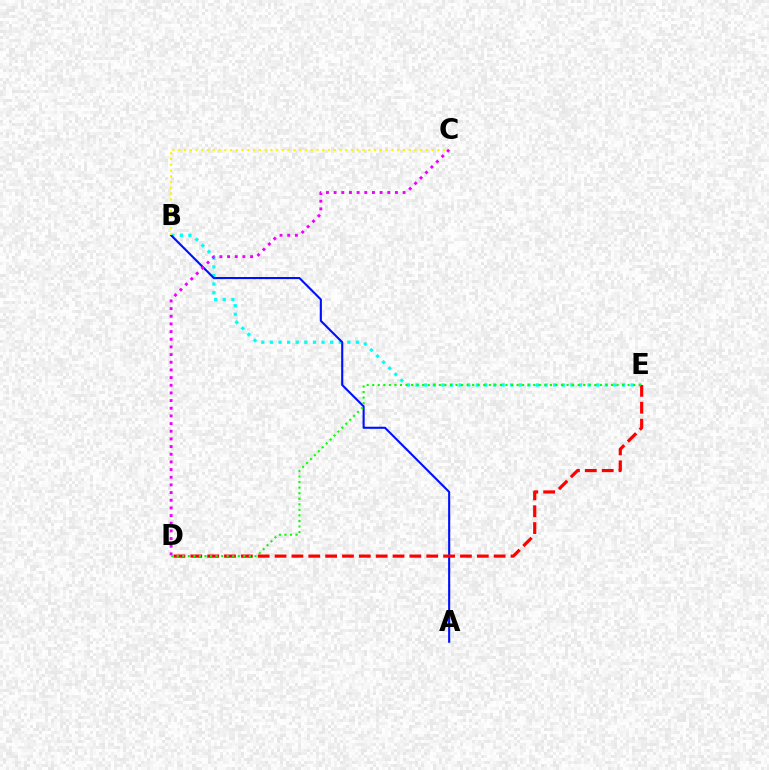{('B', 'E'): [{'color': '#00fff6', 'line_style': 'dotted', 'thickness': 2.34}], ('A', 'B'): [{'color': '#0010ff', 'line_style': 'solid', 'thickness': 1.51}], ('B', 'C'): [{'color': '#fcf500', 'line_style': 'dotted', 'thickness': 1.57}], ('C', 'D'): [{'color': '#ee00ff', 'line_style': 'dotted', 'thickness': 2.08}], ('D', 'E'): [{'color': '#ff0000', 'line_style': 'dashed', 'thickness': 2.29}, {'color': '#08ff00', 'line_style': 'dotted', 'thickness': 1.51}]}